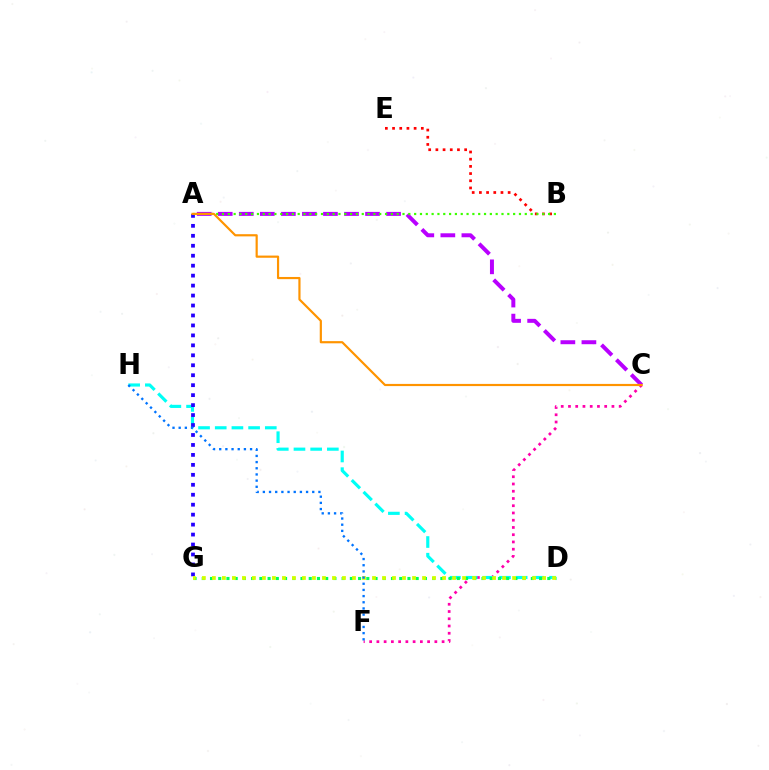{('A', 'C'): [{'color': '#b900ff', 'line_style': 'dashed', 'thickness': 2.86}, {'color': '#ff9400', 'line_style': 'solid', 'thickness': 1.57}], ('C', 'F'): [{'color': '#ff00ac', 'line_style': 'dotted', 'thickness': 1.97}], ('B', 'E'): [{'color': '#ff0000', 'line_style': 'dotted', 'thickness': 1.95}], ('D', 'H'): [{'color': '#00fff6', 'line_style': 'dashed', 'thickness': 2.27}], ('A', 'B'): [{'color': '#3dff00', 'line_style': 'dotted', 'thickness': 1.58}], ('A', 'G'): [{'color': '#2500ff', 'line_style': 'dotted', 'thickness': 2.71}], ('D', 'G'): [{'color': '#00ff5c', 'line_style': 'dotted', 'thickness': 2.24}, {'color': '#d1ff00', 'line_style': 'dotted', 'thickness': 2.72}], ('F', 'H'): [{'color': '#0074ff', 'line_style': 'dotted', 'thickness': 1.68}]}